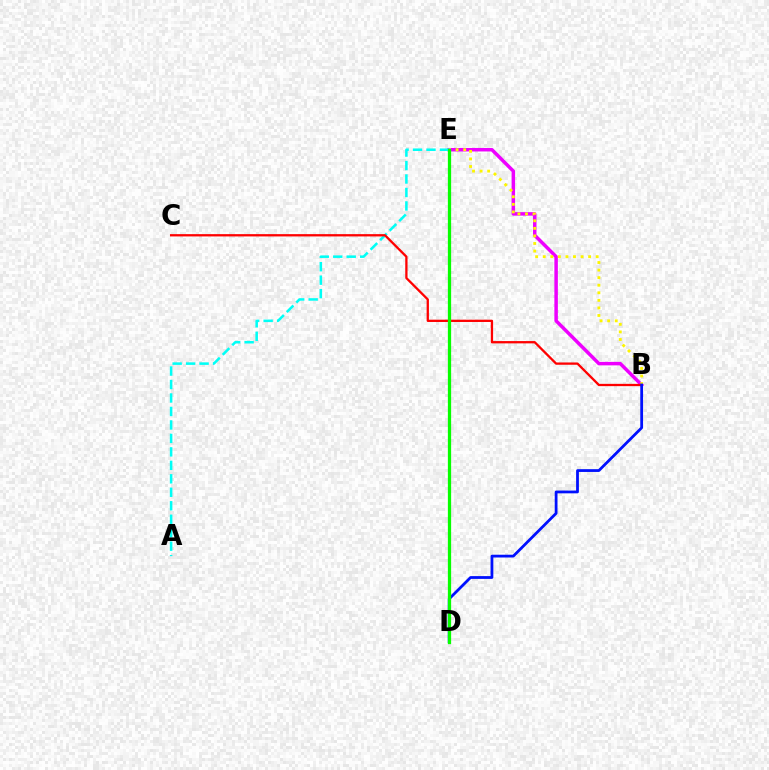{('B', 'E'): [{'color': '#ee00ff', 'line_style': 'solid', 'thickness': 2.51}, {'color': '#fcf500', 'line_style': 'dotted', 'thickness': 2.06}], ('A', 'E'): [{'color': '#00fff6', 'line_style': 'dashed', 'thickness': 1.83}], ('B', 'C'): [{'color': '#ff0000', 'line_style': 'solid', 'thickness': 1.65}], ('B', 'D'): [{'color': '#0010ff', 'line_style': 'solid', 'thickness': 2.0}], ('D', 'E'): [{'color': '#08ff00', 'line_style': 'solid', 'thickness': 2.34}]}